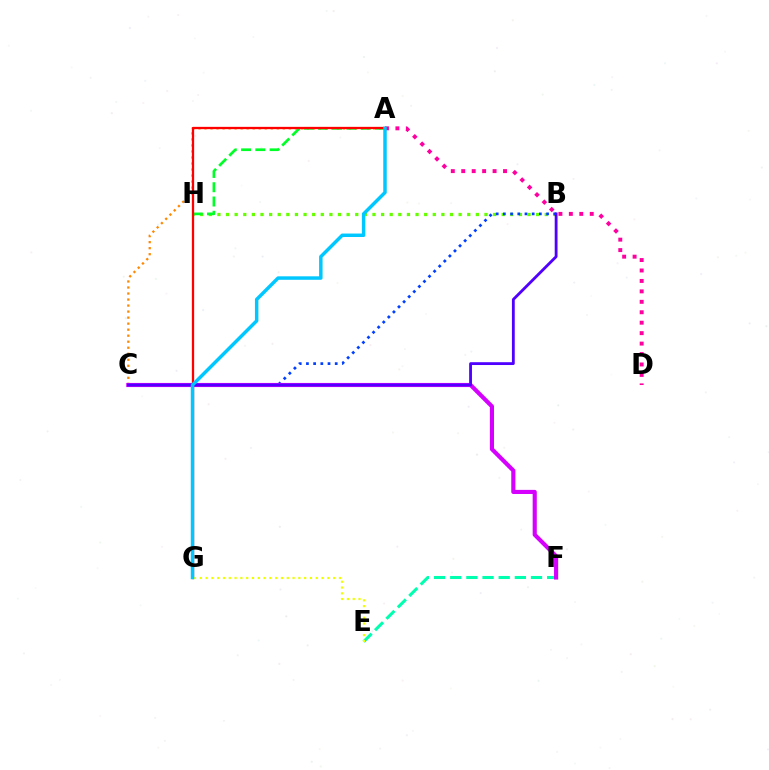{('A', 'C'): [{'color': '#ff8800', 'line_style': 'dotted', 'thickness': 1.64}], ('B', 'H'): [{'color': '#66ff00', 'line_style': 'dotted', 'thickness': 2.34}], ('E', 'F'): [{'color': '#00ffaf', 'line_style': 'dashed', 'thickness': 2.19}], ('A', 'H'): [{'color': '#00ff27', 'line_style': 'dashed', 'thickness': 1.94}], ('A', 'D'): [{'color': '#ff00a0', 'line_style': 'dotted', 'thickness': 2.84}], ('B', 'C'): [{'color': '#003fff', 'line_style': 'dotted', 'thickness': 1.95}, {'color': '#4f00ff', 'line_style': 'solid', 'thickness': 2.03}], ('C', 'F'): [{'color': '#d600ff', 'line_style': 'solid', 'thickness': 2.97}], ('A', 'G'): [{'color': '#ff0000', 'line_style': 'solid', 'thickness': 1.64}, {'color': '#00c7ff', 'line_style': 'solid', 'thickness': 2.5}], ('E', 'G'): [{'color': '#eeff00', 'line_style': 'dotted', 'thickness': 1.58}]}